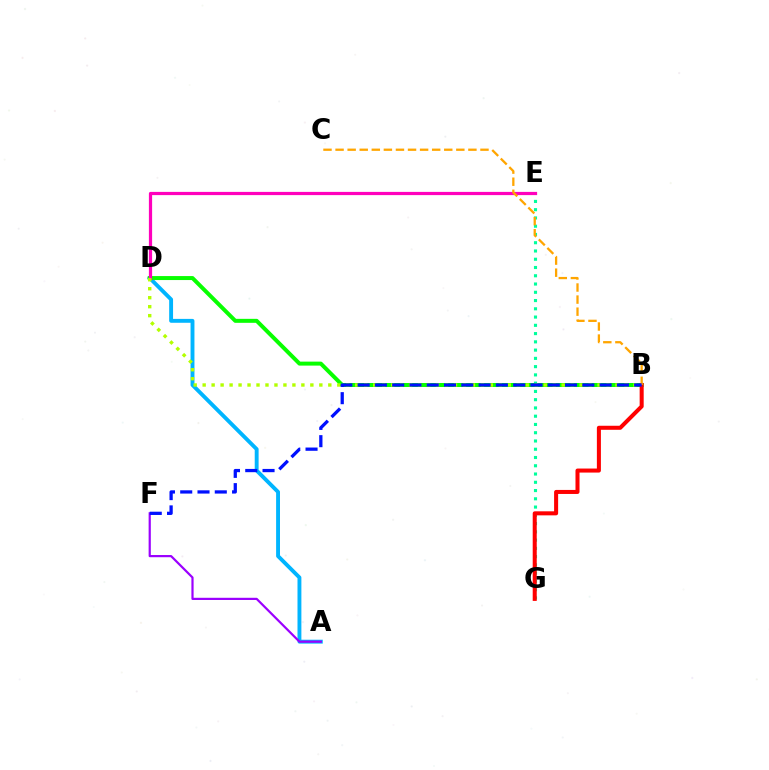{('E', 'G'): [{'color': '#00ff9d', 'line_style': 'dotted', 'thickness': 2.24}], ('A', 'D'): [{'color': '#00b5ff', 'line_style': 'solid', 'thickness': 2.8}], ('B', 'D'): [{'color': '#08ff00', 'line_style': 'solid', 'thickness': 2.87}, {'color': '#b3ff00', 'line_style': 'dotted', 'thickness': 2.44}], ('B', 'G'): [{'color': '#ff0000', 'line_style': 'solid', 'thickness': 2.9}], ('D', 'E'): [{'color': '#ff00bd', 'line_style': 'solid', 'thickness': 2.32}], ('B', 'C'): [{'color': '#ffa500', 'line_style': 'dashed', 'thickness': 1.64}], ('A', 'F'): [{'color': '#9b00ff', 'line_style': 'solid', 'thickness': 1.58}], ('B', 'F'): [{'color': '#0010ff', 'line_style': 'dashed', 'thickness': 2.35}]}